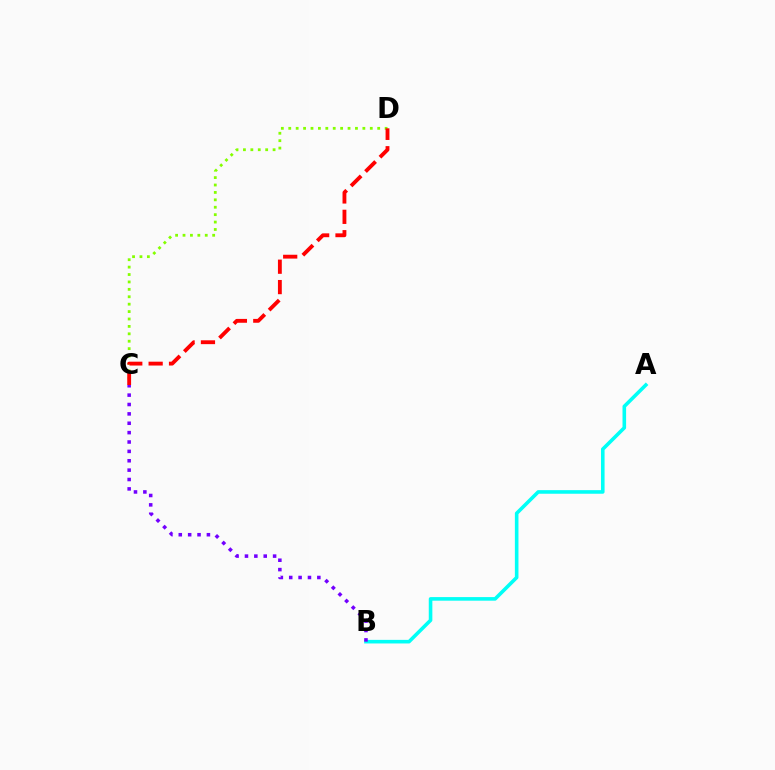{('A', 'B'): [{'color': '#00fff6', 'line_style': 'solid', 'thickness': 2.58}], ('C', 'D'): [{'color': '#84ff00', 'line_style': 'dotted', 'thickness': 2.01}, {'color': '#ff0000', 'line_style': 'dashed', 'thickness': 2.77}], ('B', 'C'): [{'color': '#7200ff', 'line_style': 'dotted', 'thickness': 2.55}]}